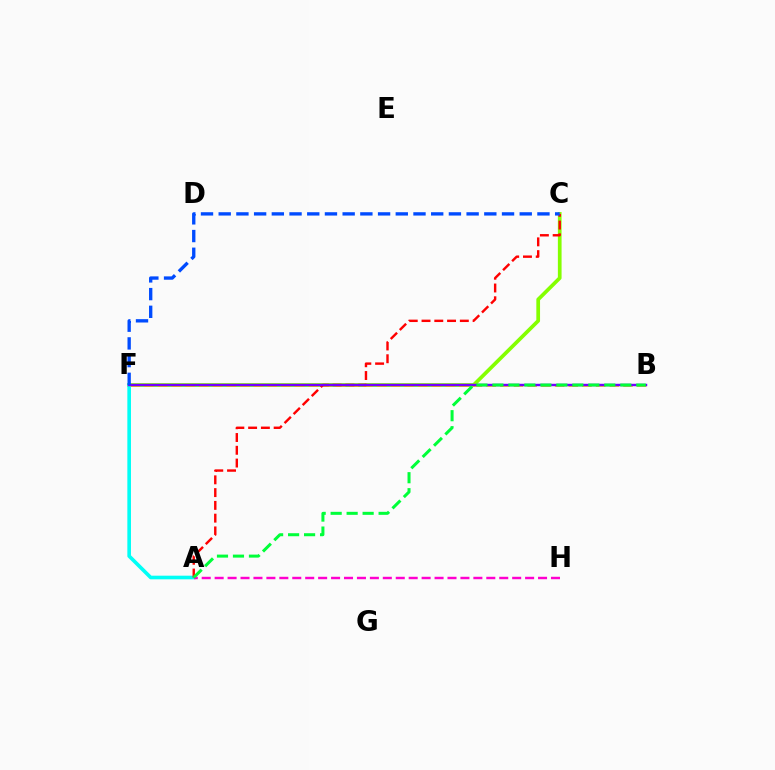{('C', 'F'): [{'color': '#84ff00', 'line_style': 'solid', 'thickness': 2.67}, {'color': '#004bff', 'line_style': 'dashed', 'thickness': 2.41}], ('A', 'F'): [{'color': '#00fff6', 'line_style': 'solid', 'thickness': 2.61}], ('B', 'F'): [{'color': '#ffbd00', 'line_style': 'dashed', 'thickness': 1.86}, {'color': '#7200ff', 'line_style': 'solid', 'thickness': 1.75}], ('A', 'H'): [{'color': '#ff00cf', 'line_style': 'dashed', 'thickness': 1.76}], ('A', 'C'): [{'color': '#ff0000', 'line_style': 'dashed', 'thickness': 1.73}], ('A', 'B'): [{'color': '#00ff39', 'line_style': 'dashed', 'thickness': 2.17}]}